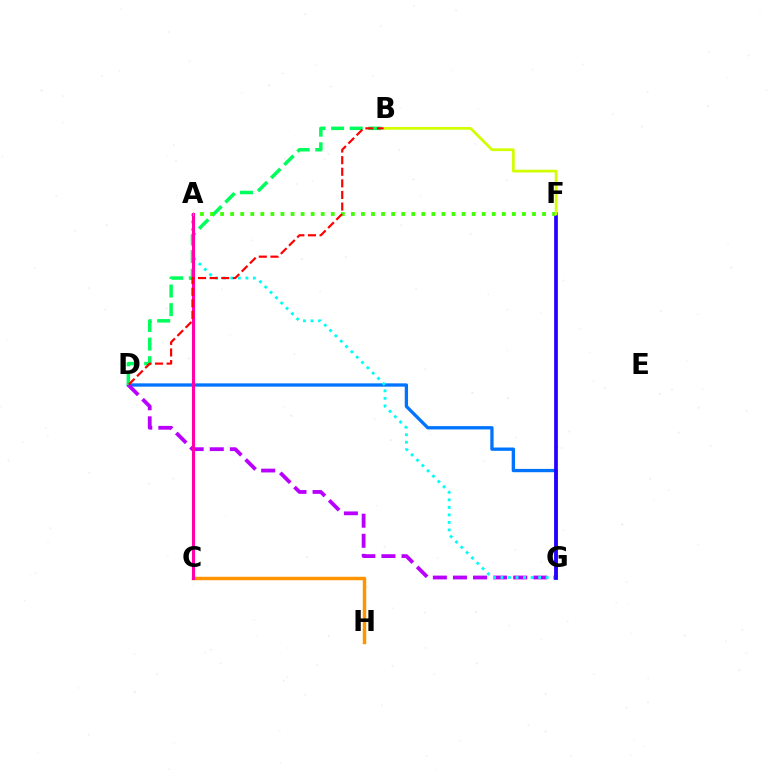{('D', 'G'): [{'color': '#0074ff', 'line_style': 'solid', 'thickness': 2.38}, {'color': '#b900ff', 'line_style': 'dashed', 'thickness': 2.73}], ('C', 'H'): [{'color': '#ff9400', 'line_style': 'solid', 'thickness': 2.49}], ('A', 'G'): [{'color': '#00fff6', 'line_style': 'dotted', 'thickness': 2.05}], ('B', 'D'): [{'color': '#00ff5c', 'line_style': 'dashed', 'thickness': 2.53}, {'color': '#ff0000', 'line_style': 'dashed', 'thickness': 1.58}], ('A', 'C'): [{'color': '#ff00ac', 'line_style': 'solid', 'thickness': 2.23}], ('F', 'G'): [{'color': '#2500ff', 'line_style': 'solid', 'thickness': 2.68}], ('A', 'F'): [{'color': '#3dff00', 'line_style': 'dotted', 'thickness': 2.73}], ('B', 'F'): [{'color': '#d1ff00', 'line_style': 'solid', 'thickness': 1.97}]}